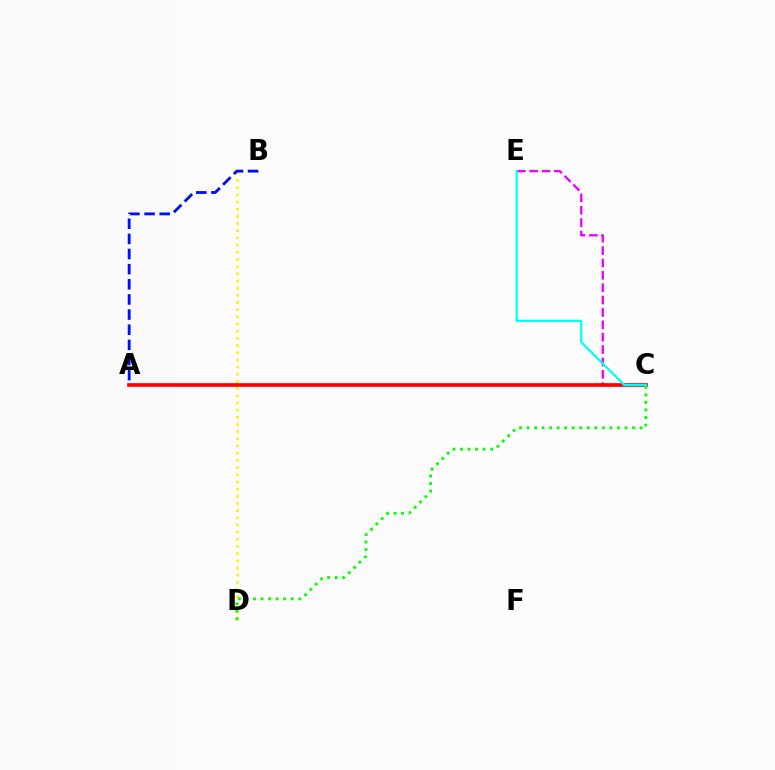{('C', 'E'): [{'color': '#ee00ff', 'line_style': 'dashed', 'thickness': 1.68}, {'color': '#00fff6', 'line_style': 'solid', 'thickness': 1.6}], ('A', 'C'): [{'color': '#ff0000', 'line_style': 'solid', 'thickness': 2.63}], ('B', 'D'): [{'color': '#fcf500', 'line_style': 'dotted', 'thickness': 1.95}], ('C', 'D'): [{'color': '#08ff00', 'line_style': 'dotted', 'thickness': 2.05}], ('A', 'B'): [{'color': '#0010ff', 'line_style': 'dashed', 'thickness': 2.06}]}